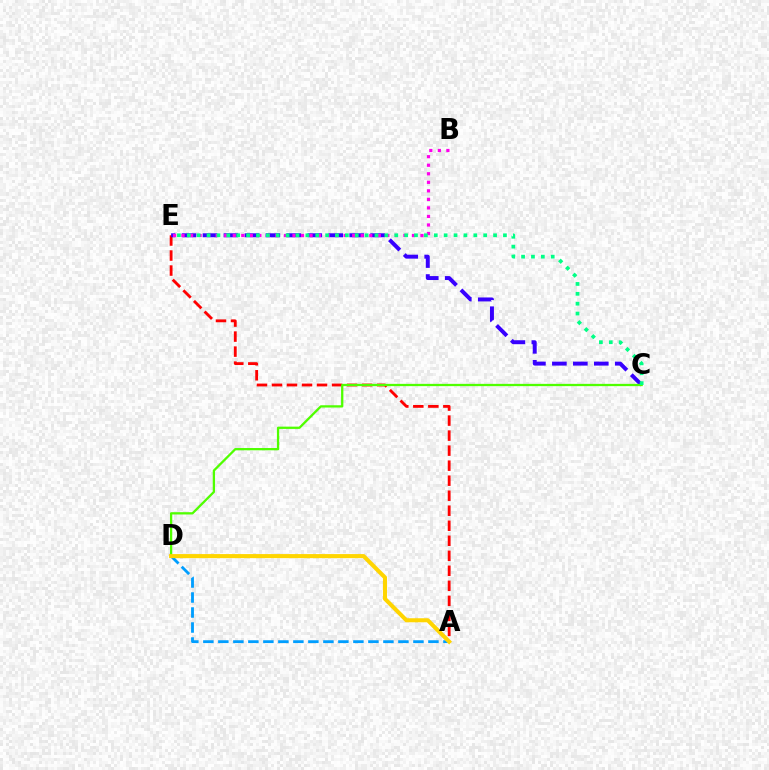{('A', 'E'): [{'color': '#ff0000', 'line_style': 'dashed', 'thickness': 2.04}], ('C', 'E'): [{'color': '#3700ff', 'line_style': 'dashed', 'thickness': 2.85}, {'color': '#00ff86', 'line_style': 'dotted', 'thickness': 2.68}], ('B', 'E'): [{'color': '#ff00ed', 'line_style': 'dotted', 'thickness': 2.32}], ('A', 'D'): [{'color': '#009eff', 'line_style': 'dashed', 'thickness': 2.04}, {'color': '#ffd500', 'line_style': 'solid', 'thickness': 2.92}], ('C', 'D'): [{'color': '#4fff00', 'line_style': 'solid', 'thickness': 1.64}]}